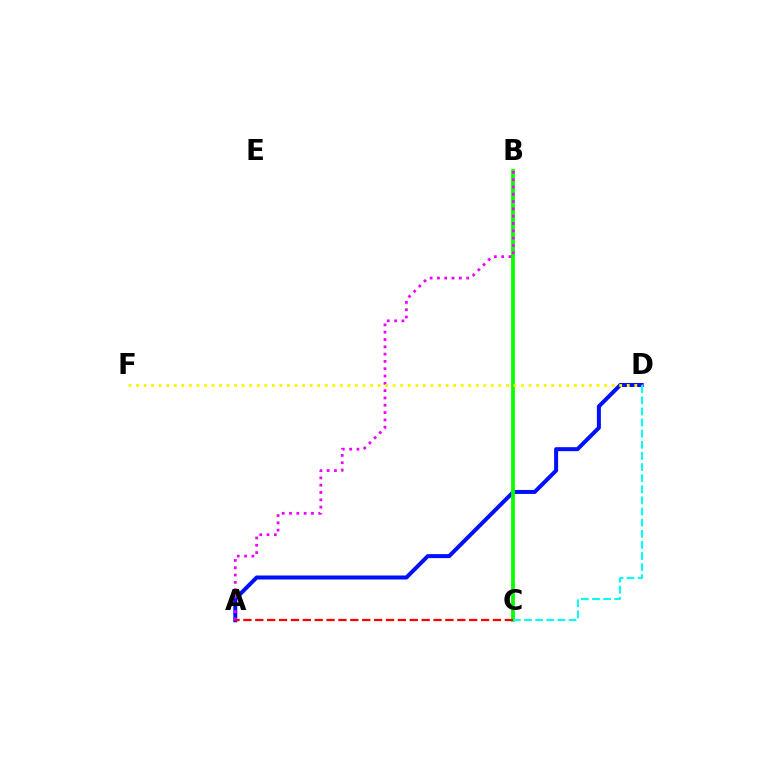{('A', 'D'): [{'color': '#0010ff', 'line_style': 'solid', 'thickness': 2.88}], ('B', 'C'): [{'color': '#08ff00', 'line_style': 'solid', 'thickness': 2.71}], ('A', 'B'): [{'color': '#ee00ff', 'line_style': 'dotted', 'thickness': 1.99}], ('A', 'C'): [{'color': '#ff0000', 'line_style': 'dashed', 'thickness': 1.61}], ('D', 'F'): [{'color': '#fcf500', 'line_style': 'dotted', 'thickness': 2.05}], ('C', 'D'): [{'color': '#00fff6', 'line_style': 'dashed', 'thickness': 1.51}]}